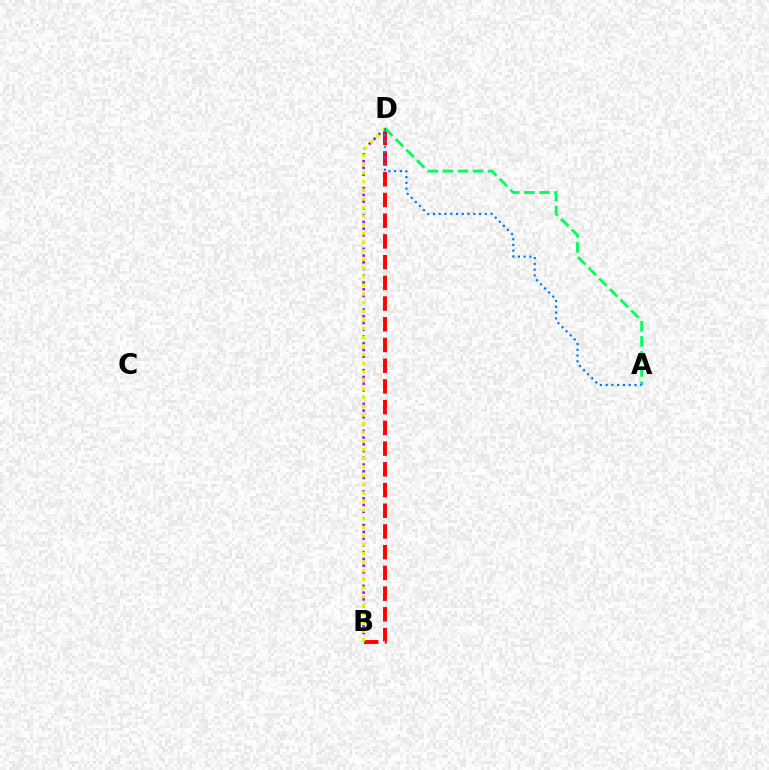{('B', 'D'): [{'color': '#ff0000', 'line_style': 'dashed', 'thickness': 2.81}, {'color': '#b900ff', 'line_style': 'dotted', 'thickness': 1.83}, {'color': '#d1ff00', 'line_style': 'dotted', 'thickness': 2.35}], ('A', 'D'): [{'color': '#00ff5c', 'line_style': 'dashed', 'thickness': 2.05}, {'color': '#0074ff', 'line_style': 'dotted', 'thickness': 1.56}]}